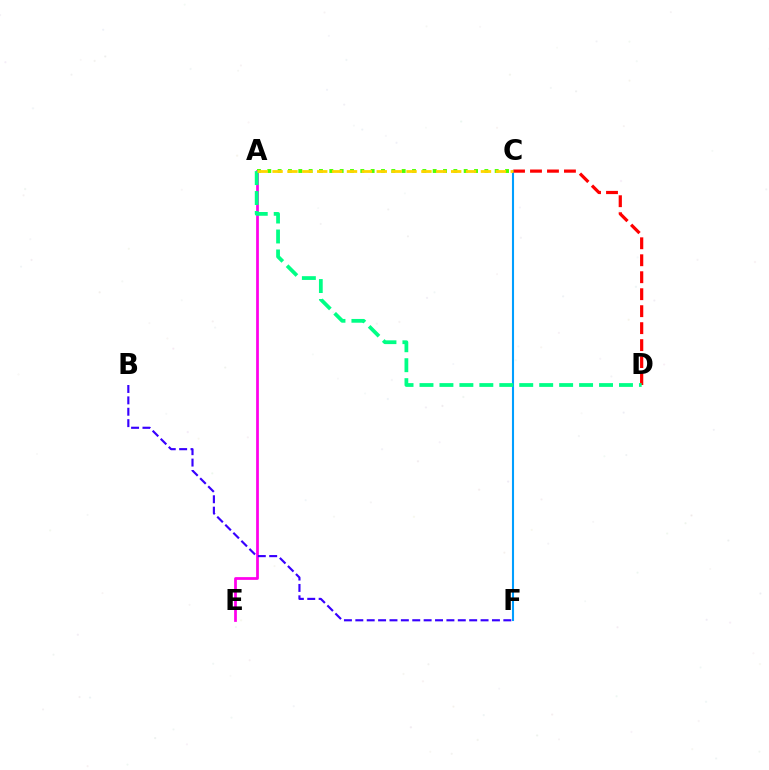{('A', 'E'): [{'color': '#ff00ed', 'line_style': 'solid', 'thickness': 1.98}], ('B', 'F'): [{'color': '#3700ff', 'line_style': 'dashed', 'thickness': 1.55}], ('C', 'F'): [{'color': '#009eff', 'line_style': 'solid', 'thickness': 1.5}], ('A', 'C'): [{'color': '#4fff00', 'line_style': 'dotted', 'thickness': 2.81}, {'color': '#ffd500', 'line_style': 'dashed', 'thickness': 2.02}], ('C', 'D'): [{'color': '#ff0000', 'line_style': 'dashed', 'thickness': 2.31}], ('A', 'D'): [{'color': '#00ff86', 'line_style': 'dashed', 'thickness': 2.71}]}